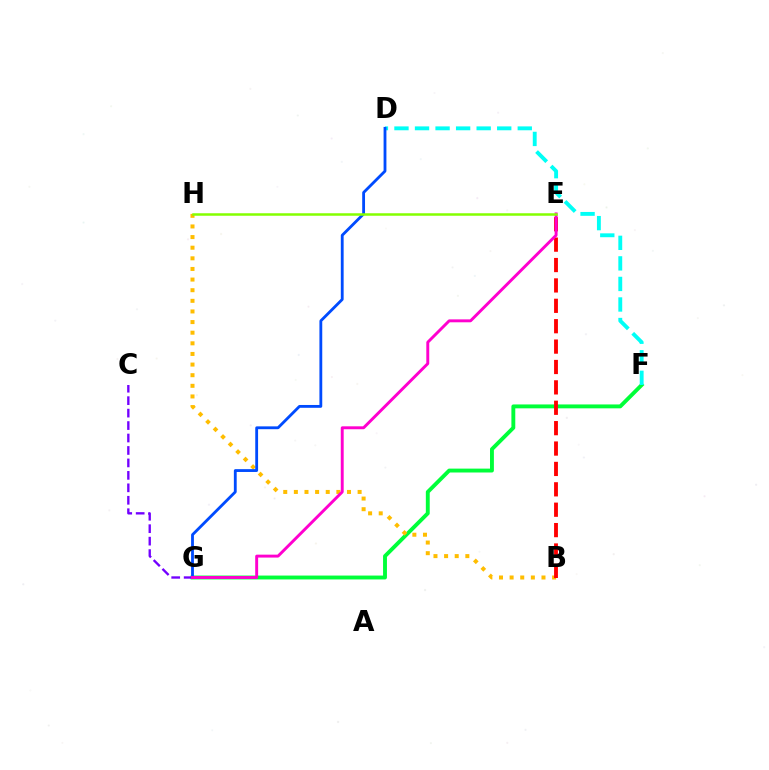{('F', 'G'): [{'color': '#00ff39', 'line_style': 'solid', 'thickness': 2.8}], ('D', 'F'): [{'color': '#00fff6', 'line_style': 'dashed', 'thickness': 2.79}], ('B', 'H'): [{'color': '#ffbd00', 'line_style': 'dotted', 'thickness': 2.89}], ('C', 'G'): [{'color': '#7200ff', 'line_style': 'dashed', 'thickness': 1.69}], ('D', 'G'): [{'color': '#004bff', 'line_style': 'solid', 'thickness': 2.03}], ('B', 'E'): [{'color': '#ff0000', 'line_style': 'dashed', 'thickness': 2.77}], ('E', 'G'): [{'color': '#ff00cf', 'line_style': 'solid', 'thickness': 2.1}], ('E', 'H'): [{'color': '#84ff00', 'line_style': 'solid', 'thickness': 1.8}]}